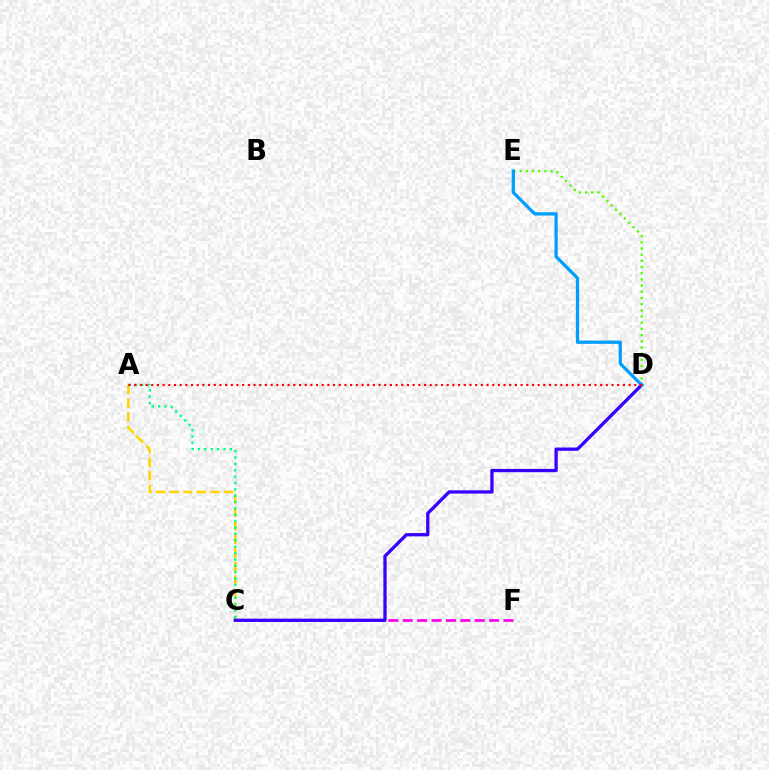{('C', 'F'): [{'color': '#ff00ed', 'line_style': 'dashed', 'thickness': 1.96}], ('D', 'E'): [{'color': '#4fff00', 'line_style': 'dotted', 'thickness': 1.68}, {'color': '#009eff', 'line_style': 'solid', 'thickness': 2.35}], ('A', 'C'): [{'color': '#ffd500', 'line_style': 'dashed', 'thickness': 1.84}, {'color': '#00ff86', 'line_style': 'dotted', 'thickness': 1.73}], ('C', 'D'): [{'color': '#3700ff', 'line_style': 'solid', 'thickness': 2.37}], ('A', 'D'): [{'color': '#ff0000', 'line_style': 'dotted', 'thickness': 1.54}]}